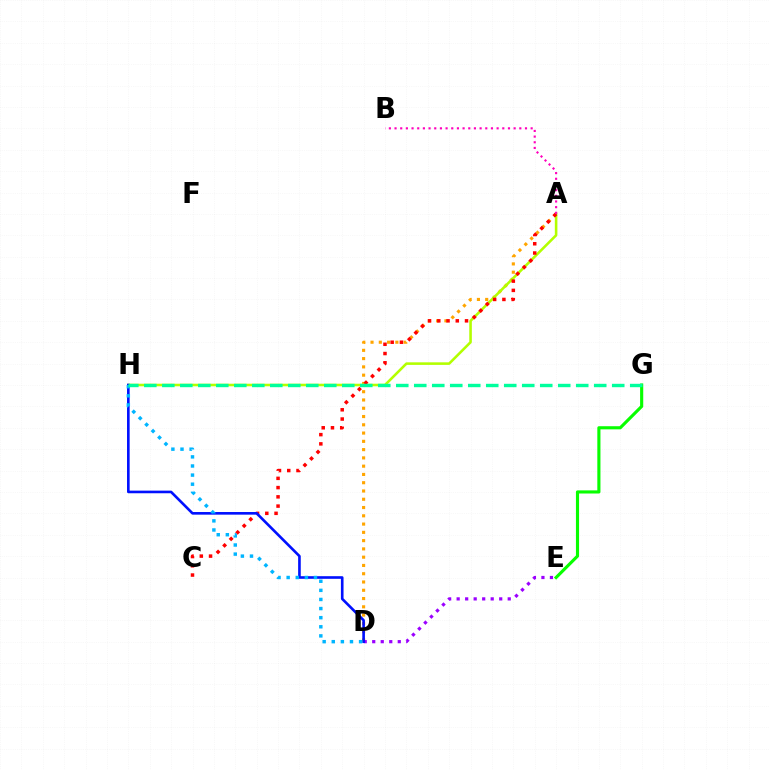{('A', 'D'): [{'color': '#ffa500', 'line_style': 'dotted', 'thickness': 2.25}], ('A', 'H'): [{'color': '#b3ff00', 'line_style': 'solid', 'thickness': 1.85}], ('A', 'C'): [{'color': '#ff0000', 'line_style': 'dotted', 'thickness': 2.51}], ('E', 'G'): [{'color': '#08ff00', 'line_style': 'solid', 'thickness': 2.25}], ('D', 'E'): [{'color': '#9b00ff', 'line_style': 'dotted', 'thickness': 2.31}], ('D', 'H'): [{'color': '#0010ff', 'line_style': 'solid', 'thickness': 1.89}, {'color': '#00b5ff', 'line_style': 'dotted', 'thickness': 2.47}], ('A', 'B'): [{'color': '#ff00bd', 'line_style': 'dotted', 'thickness': 1.54}], ('G', 'H'): [{'color': '#00ff9d', 'line_style': 'dashed', 'thickness': 2.44}]}